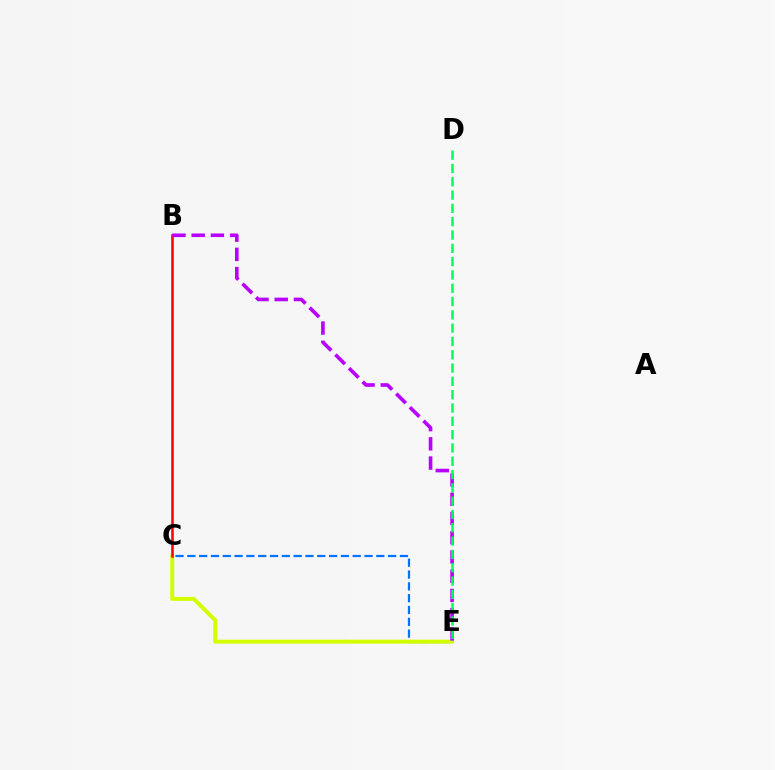{('C', 'E'): [{'color': '#0074ff', 'line_style': 'dashed', 'thickness': 1.6}, {'color': '#d1ff00', 'line_style': 'solid', 'thickness': 2.83}], ('B', 'C'): [{'color': '#ff0000', 'line_style': 'solid', 'thickness': 1.83}], ('B', 'E'): [{'color': '#b900ff', 'line_style': 'dashed', 'thickness': 2.61}], ('D', 'E'): [{'color': '#00ff5c', 'line_style': 'dashed', 'thickness': 1.81}]}